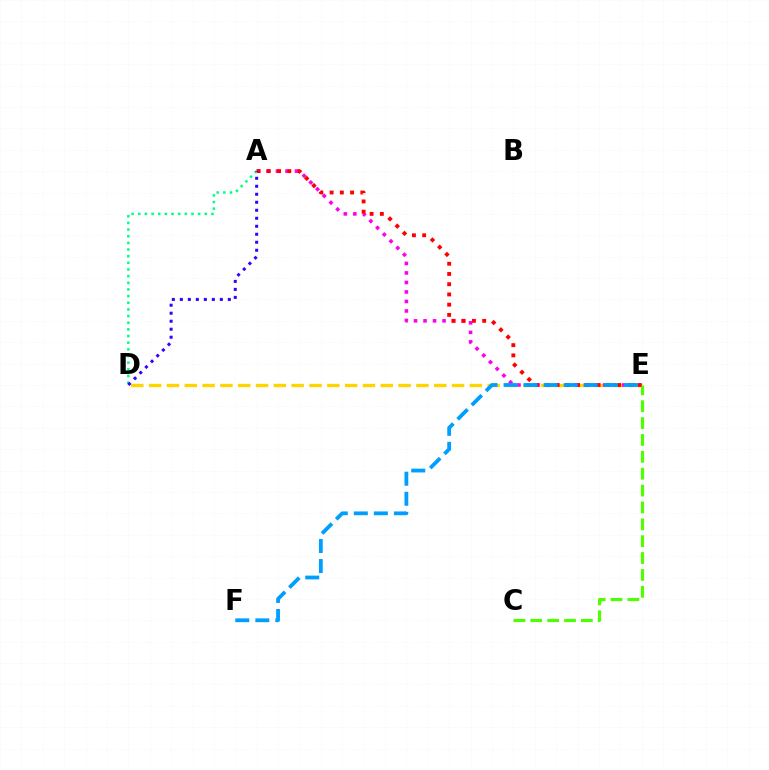{('D', 'E'): [{'color': '#ffd500', 'line_style': 'dashed', 'thickness': 2.42}], ('A', 'E'): [{'color': '#ff00ed', 'line_style': 'dotted', 'thickness': 2.58}, {'color': '#ff0000', 'line_style': 'dotted', 'thickness': 2.78}], ('C', 'E'): [{'color': '#4fff00', 'line_style': 'dashed', 'thickness': 2.29}], ('E', 'F'): [{'color': '#009eff', 'line_style': 'dashed', 'thickness': 2.72}], ('A', 'D'): [{'color': '#00ff86', 'line_style': 'dotted', 'thickness': 1.81}, {'color': '#3700ff', 'line_style': 'dotted', 'thickness': 2.17}]}